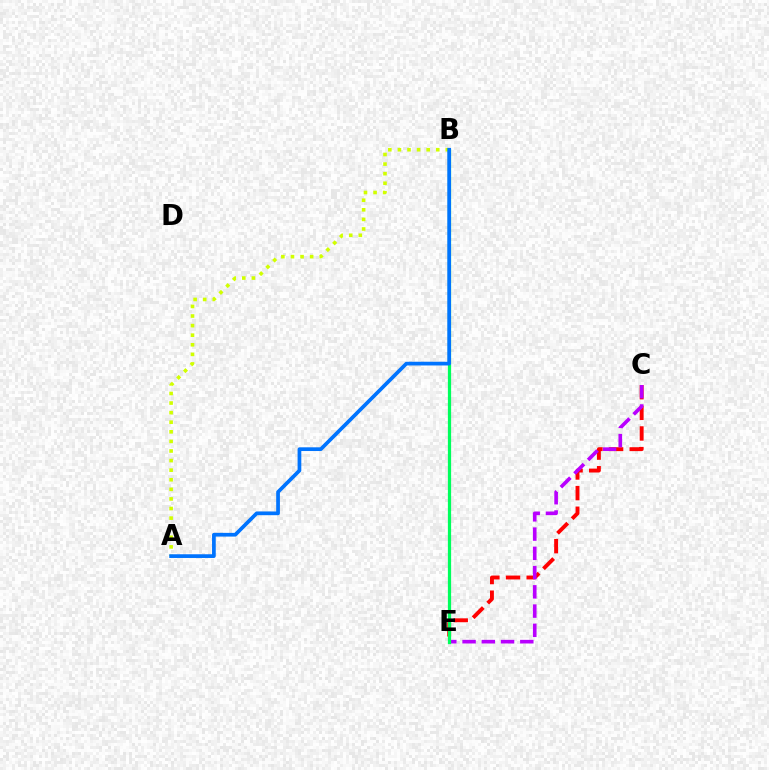{('C', 'E'): [{'color': '#ff0000', 'line_style': 'dashed', 'thickness': 2.8}, {'color': '#b900ff', 'line_style': 'dashed', 'thickness': 2.61}], ('A', 'B'): [{'color': '#d1ff00', 'line_style': 'dotted', 'thickness': 2.61}, {'color': '#0074ff', 'line_style': 'solid', 'thickness': 2.68}], ('B', 'E'): [{'color': '#00ff5c', 'line_style': 'solid', 'thickness': 2.33}]}